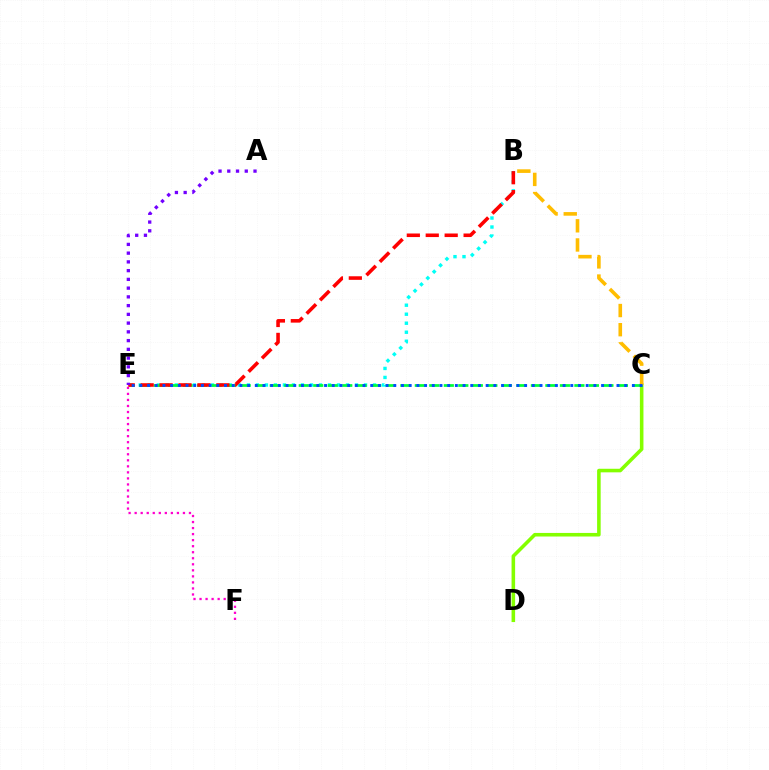{('C', 'D'): [{'color': '#84ff00', 'line_style': 'solid', 'thickness': 2.57}], ('B', 'E'): [{'color': '#00fff6', 'line_style': 'dotted', 'thickness': 2.45}, {'color': '#ff0000', 'line_style': 'dashed', 'thickness': 2.57}], ('C', 'E'): [{'color': '#00ff39', 'line_style': 'dashed', 'thickness': 1.97}, {'color': '#004bff', 'line_style': 'dotted', 'thickness': 2.09}], ('B', 'C'): [{'color': '#ffbd00', 'line_style': 'dashed', 'thickness': 2.6}], ('E', 'F'): [{'color': '#ff00cf', 'line_style': 'dotted', 'thickness': 1.64}], ('A', 'E'): [{'color': '#7200ff', 'line_style': 'dotted', 'thickness': 2.38}]}